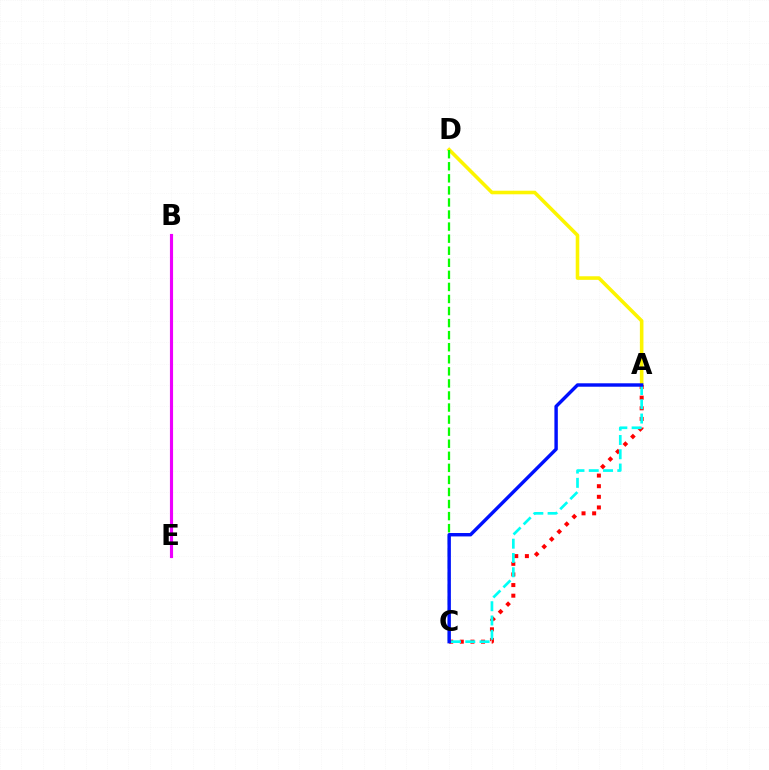{('A', 'D'): [{'color': '#fcf500', 'line_style': 'solid', 'thickness': 2.58}], ('A', 'C'): [{'color': '#ff0000', 'line_style': 'dotted', 'thickness': 2.89}, {'color': '#00fff6', 'line_style': 'dashed', 'thickness': 1.94}, {'color': '#0010ff', 'line_style': 'solid', 'thickness': 2.46}], ('B', 'E'): [{'color': '#ee00ff', 'line_style': 'solid', 'thickness': 2.25}], ('C', 'D'): [{'color': '#08ff00', 'line_style': 'dashed', 'thickness': 1.64}]}